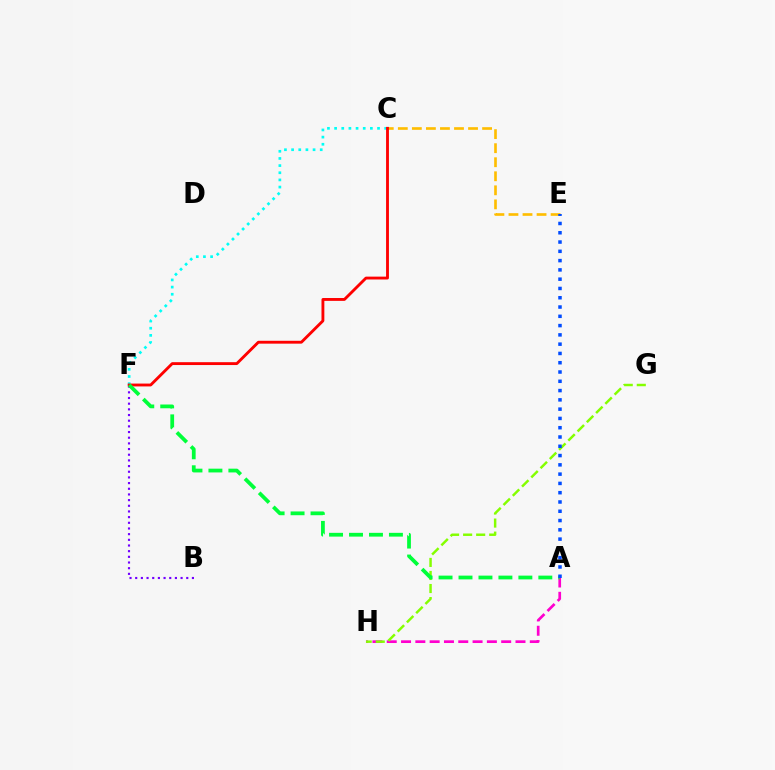{('C', 'F'): [{'color': '#00fff6', 'line_style': 'dotted', 'thickness': 1.94}, {'color': '#ff0000', 'line_style': 'solid', 'thickness': 2.06}], ('C', 'E'): [{'color': '#ffbd00', 'line_style': 'dashed', 'thickness': 1.91}], ('B', 'F'): [{'color': '#7200ff', 'line_style': 'dotted', 'thickness': 1.54}], ('A', 'H'): [{'color': '#ff00cf', 'line_style': 'dashed', 'thickness': 1.94}], ('G', 'H'): [{'color': '#84ff00', 'line_style': 'dashed', 'thickness': 1.77}], ('A', 'F'): [{'color': '#00ff39', 'line_style': 'dashed', 'thickness': 2.71}], ('A', 'E'): [{'color': '#004bff', 'line_style': 'dotted', 'thickness': 2.52}]}